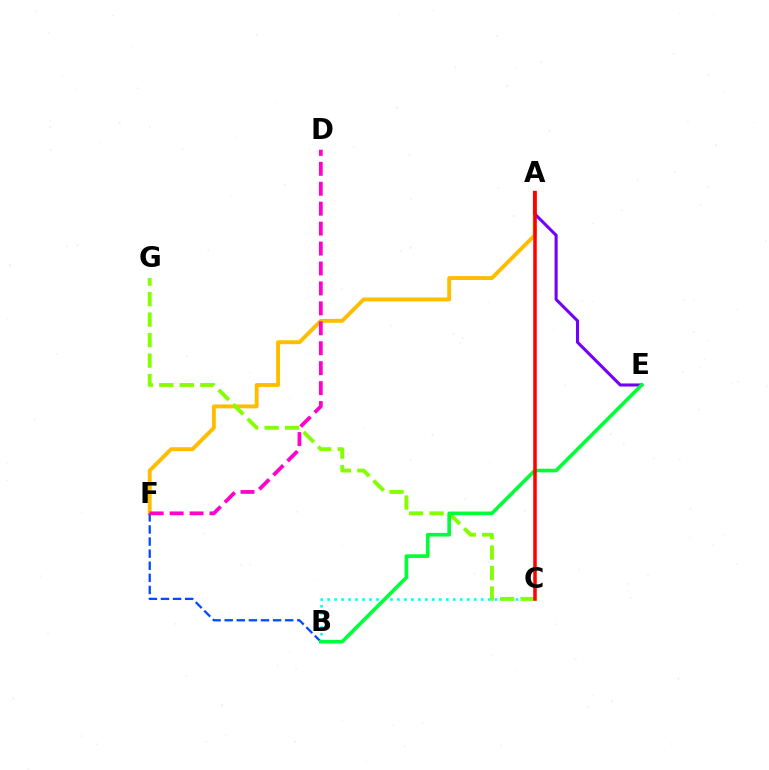{('B', 'C'): [{'color': '#00fff6', 'line_style': 'dotted', 'thickness': 1.9}], ('A', 'F'): [{'color': '#ffbd00', 'line_style': 'solid', 'thickness': 2.81}], ('C', 'G'): [{'color': '#84ff00', 'line_style': 'dashed', 'thickness': 2.78}], ('B', 'F'): [{'color': '#004bff', 'line_style': 'dashed', 'thickness': 1.64}], ('A', 'E'): [{'color': '#7200ff', 'line_style': 'solid', 'thickness': 2.21}], ('D', 'F'): [{'color': '#ff00cf', 'line_style': 'dashed', 'thickness': 2.71}], ('B', 'E'): [{'color': '#00ff39', 'line_style': 'solid', 'thickness': 2.62}], ('A', 'C'): [{'color': '#ff0000', 'line_style': 'solid', 'thickness': 2.54}]}